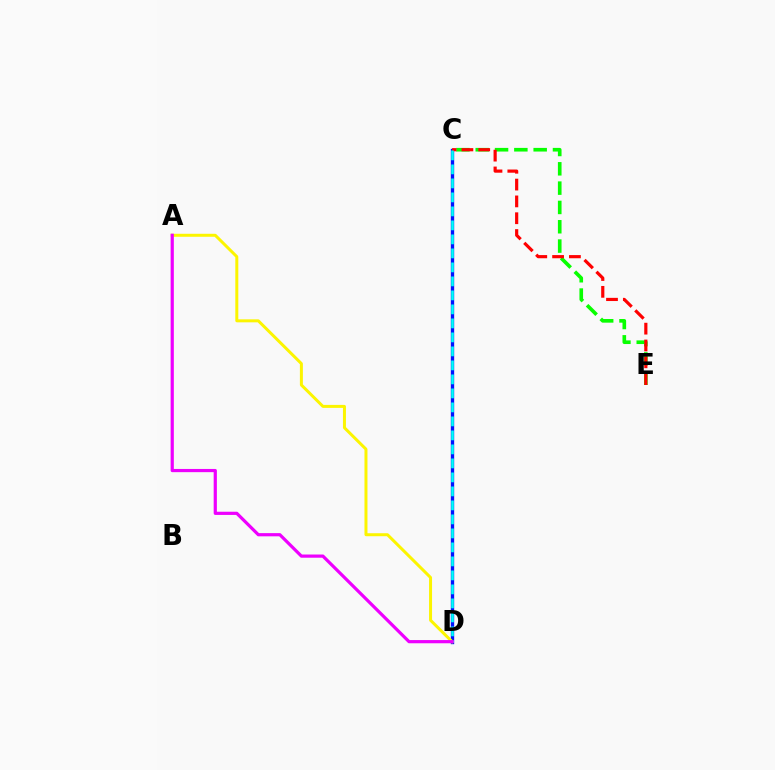{('C', 'D'): [{'color': '#0010ff', 'line_style': 'solid', 'thickness': 2.41}, {'color': '#00fff6', 'line_style': 'dashed', 'thickness': 1.9}], ('C', 'E'): [{'color': '#08ff00', 'line_style': 'dashed', 'thickness': 2.62}, {'color': '#ff0000', 'line_style': 'dashed', 'thickness': 2.29}], ('A', 'D'): [{'color': '#fcf500', 'line_style': 'solid', 'thickness': 2.15}, {'color': '#ee00ff', 'line_style': 'solid', 'thickness': 2.31}]}